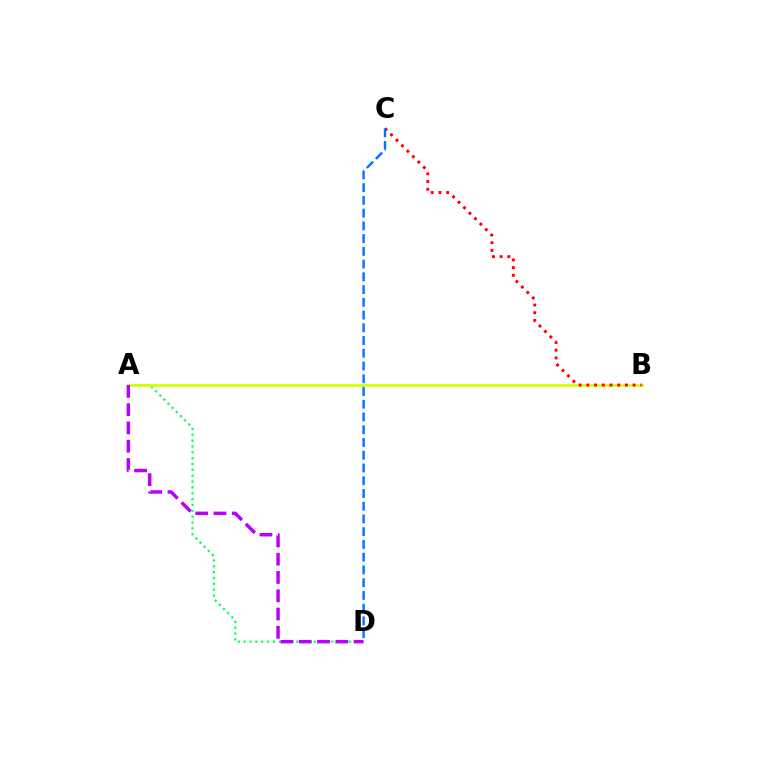{('A', 'D'): [{'color': '#00ff5c', 'line_style': 'dotted', 'thickness': 1.59}, {'color': '#b900ff', 'line_style': 'dashed', 'thickness': 2.48}], ('A', 'B'): [{'color': '#d1ff00', 'line_style': 'solid', 'thickness': 1.99}], ('B', 'C'): [{'color': '#ff0000', 'line_style': 'dotted', 'thickness': 2.1}], ('C', 'D'): [{'color': '#0074ff', 'line_style': 'dashed', 'thickness': 1.73}]}